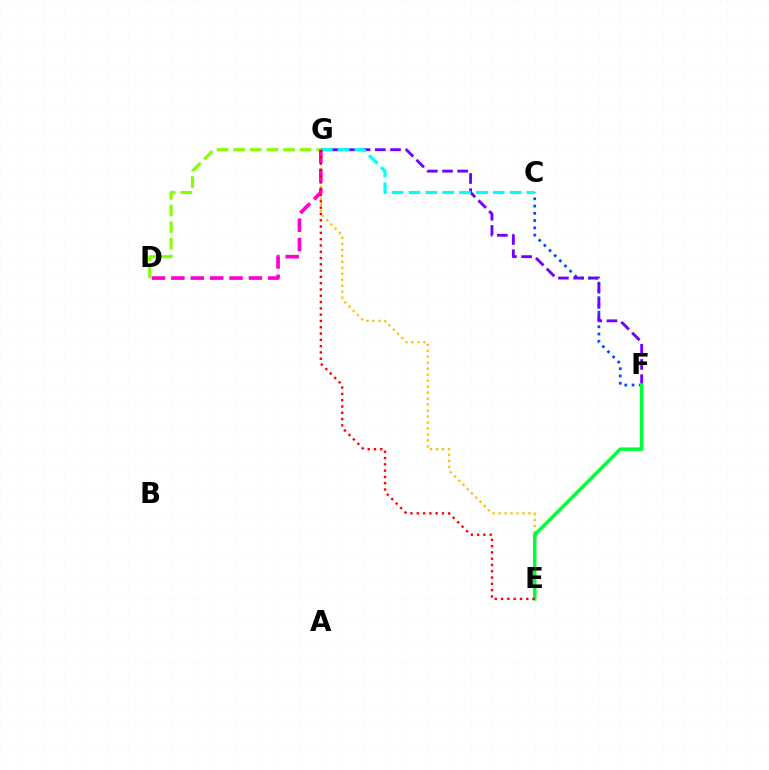{('E', 'G'): [{'color': '#ffbd00', 'line_style': 'dotted', 'thickness': 1.62}, {'color': '#ff0000', 'line_style': 'dotted', 'thickness': 1.71}], ('C', 'F'): [{'color': '#004bff', 'line_style': 'dotted', 'thickness': 1.97}], ('D', 'G'): [{'color': '#84ff00', 'line_style': 'dashed', 'thickness': 2.26}, {'color': '#ff00cf', 'line_style': 'dashed', 'thickness': 2.63}], ('F', 'G'): [{'color': '#7200ff', 'line_style': 'dashed', 'thickness': 2.07}], ('C', 'G'): [{'color': '#00fff6', 'line_style': 'dashed', 'thickness': 2.29}], ('E', 'F'): [{'color': '#00ff39', 'line_style': 'solid', 'thickness': 2.53}]}